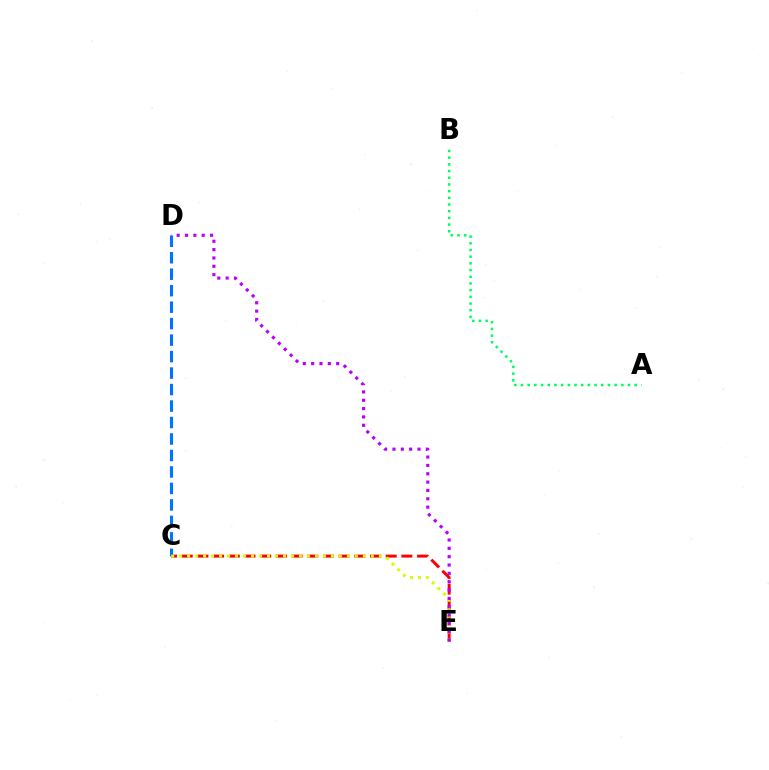{('A', 'B'): [{'color': '#00ff5c', 'line_style': 'dotted', 'thickness': 1.82}], ('C', 'E'): [{'color': '#ff0000', 'line_style': 'dashed', 'thickness': 2.13}, {'color': '#d1ff00', 'line_style': 'dotted', 'thickness': 2.17}], ('C', 'D'): [{'color': '#0074ff', 'line_style': 'dashed', 'thickness': 2.24}], ('D', 'E'): [{'color': '#b900ff', 'line_style': 'dotted', 'thickness': 2.27}]}